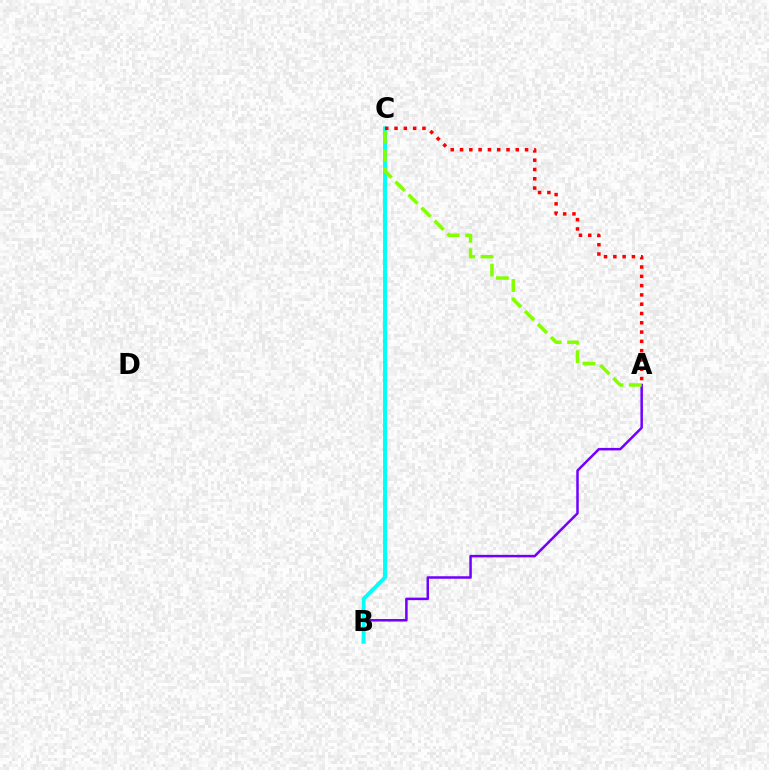{('A', 'B'): [{'color': '#7200ff', 'line_style': 'solid', 'thickness': 1.81}], ('B', 'C'): [{'color': '#00fff6', 'line_style': 'solid', 'thickness': 2.81}], ('A', 'C'): [{'color': '#84ff00', 'line_style': 'dashed', 'thickness': 2.5}, {'color': '#ff0000', 'line_style': 'dotted', 'thickness': 2.53}]}